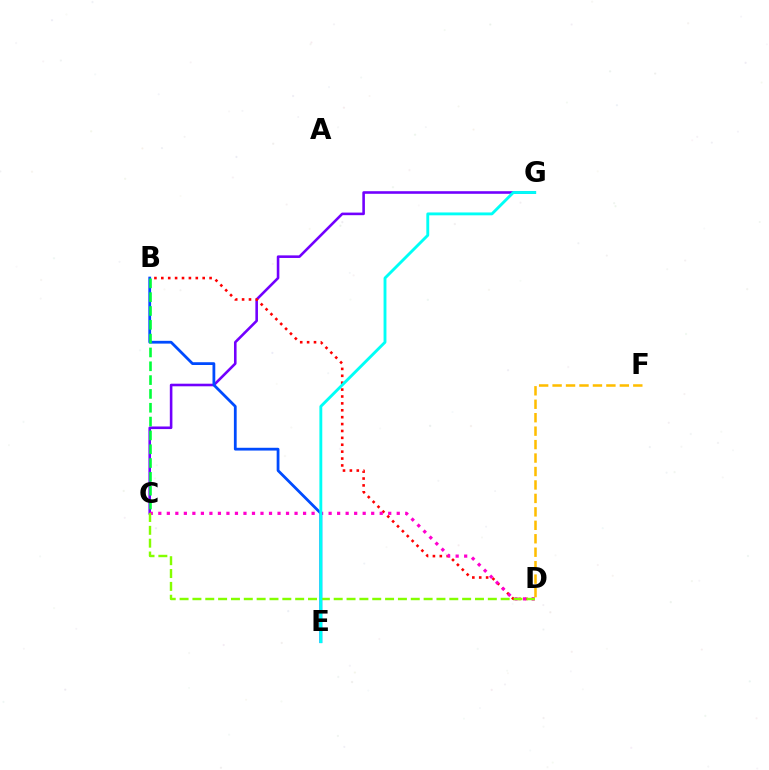{('C', 'G'): [{'color': '#7200ff', 'line_style': 'solid', 'thickness': 1.87}], ('B', 'D'): [{'color': '#ff0000', 'line_style': 'dotted', 'thickness': 1.87}], ('C', 'D'): [{'color': '#ff00cf', 'line_style': 'dotted', 'thickness': 2.31}, {'color': '#84ff00', 'line_style': 'dashed', 'thickness': 1.74}], ('B', 'E'): [{'color': '#004bff', 'line_style': 'solid', 'thickness': 2.0}], ('B', 'C'): [{'color': '#00ff39', 'line_style': 'dashed', 'thickness': 1.88}], ('E', 'G'): [{'color': '#00fff6', 'line_style': 'solid', 'thickness': 2.07}], ('D', 'F'): [{'color': '#ffbd00', 'line_style': 'dashed', 'thickness': 1.83}]}